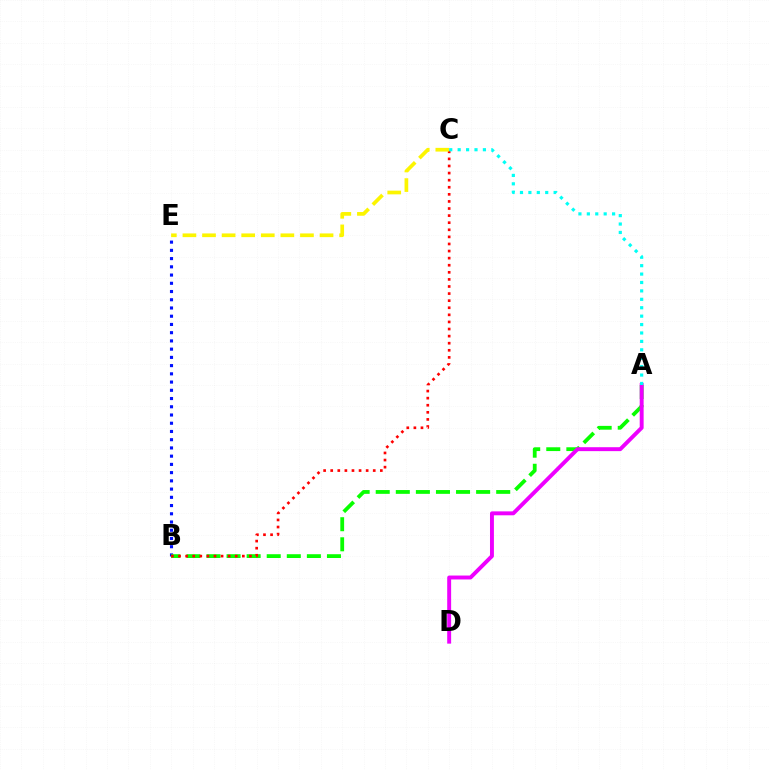{('B', 'E'): [{'color': '#0010ff', 'line_style': 'dotted', 'thickness': 2.24}], ('A', 'B'): [{'color': '#08ff00', 'line_style': 'dashed', 'thickness': 2.73}], ('B', 'C'): [{'color': '#ff0000', 'line_style': 'dotted', 'thickness': 1.93}], ('A', 'D'): [{'color': '#ee00ff', 'line_style': 'solid', 'thickness': 2.82}], ('C', 'E'): [{'color': '#fcf500', 'line_style': 'dashed', 'thickness': 2.66}], ('A', 'C'): [{'color': '#00fff6', 'line_style': 'dotted', 'thickness': 2.29}]}